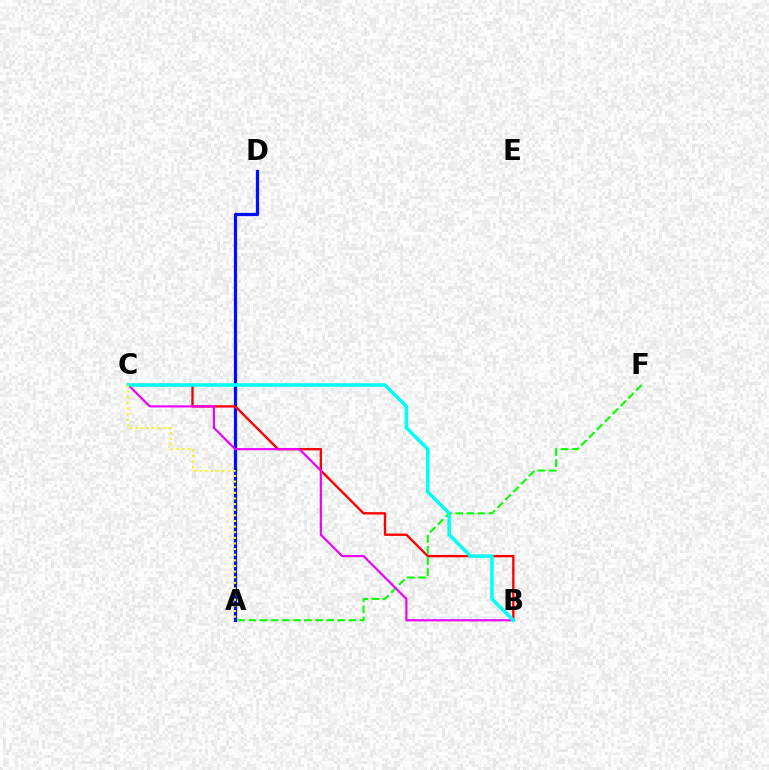{('A', 'D'): [{'color': '#0010ff', 'line_style': 'solid', 'thickness': 2.32}], ('B', 'C'): [{'color': '#ff0000', 'line_style': 'solid', 'thickness': 1.7}, {'color': '#ee00ff', 'line_style': 'solid', 'thickness': 1.56}, {'color': '#00fff6', 'line_style': 'solid', 'thickness': 2.52}], ('A', 'F'): [{'color': '#08ff00', 'line_style': 'dashed', 'thickness': 1.51}], ('A', 'C'): [{'color': '#fcf500', 'line_style': 'dotted', 'thickness': 1.53}]}